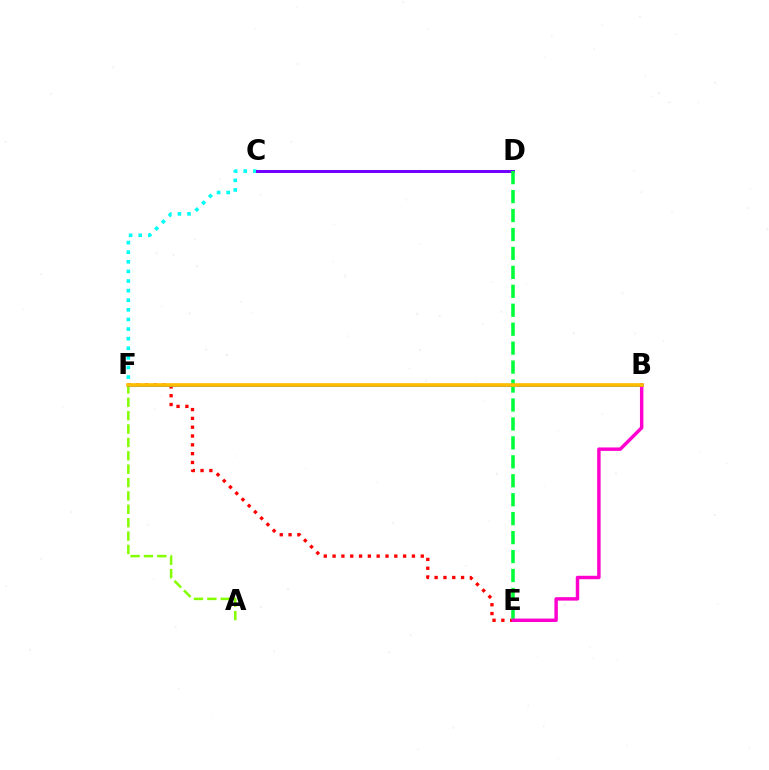{('C', 'F'): [{'color': '#00fff6', 'line_style': 'dotted', 'thickness': 2.61}], ('C', 'D'): [{'color': '#7200ff', 'line_style': 'solid', 'thickness': 2.15}], ('A', 'F'): [{'color': '#84ff00', 'line_style': 'dashed', 'thickness': 1.82}], ('E', 'F'): [{'color': '#ff0000', 'line_style': 'dotted', 'thickness': 2.4}], ('B', 'F'): [{'color': '#004bff', 'line_style': 'solid', 'thickness': 1.94}, {'color': '#ffbd00', 'line_style': 'solid', 'thickness': 2.63}], ('D', 'E'): [{'color': '#00ff39', 'line_style': 'dashed', 'thickness': 2.57}], ('B', 'E'): [{'color': '#ff00cf', 'line_style': 'solid', 'thickness': 2.48}]}